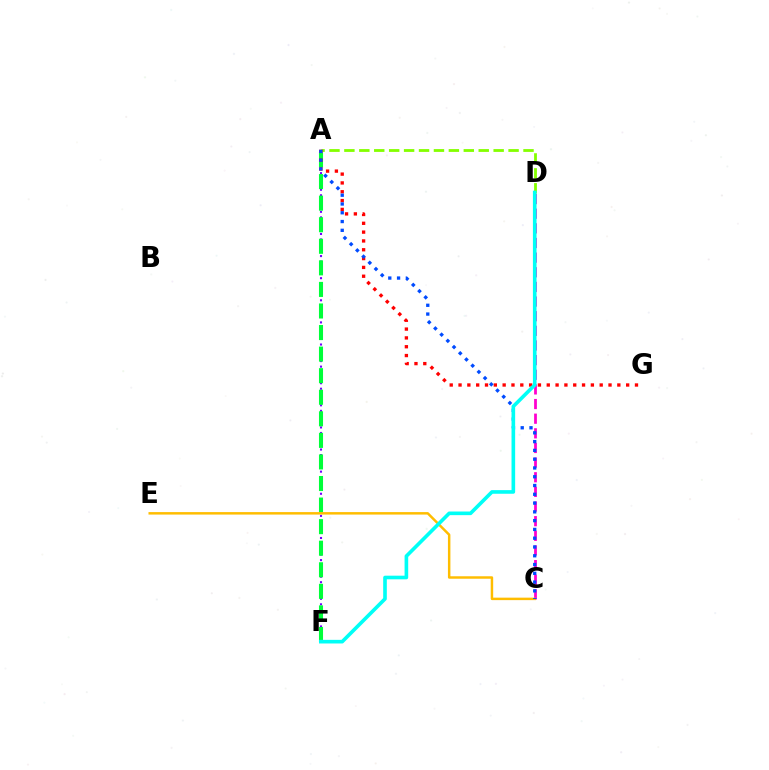{('A', 'F'): [{'color': '#7200ff', 'line_style': 'dotted', 'thickness': 1.5}, {'color': '#00ff39', 'line_style': 'dashed', 'thickness': 2.93}], ('A', 'D'): [{'color': '#84ff00', 'line_style': 'dashed', 'thickness': 2.03}], ('C', 'D'): [{'color': '#ff00cf', 'line_style': 'dashed', 'thickness': 1.99}], ('A', 'G'): [{'color': '#ff0000', 'line_style': 'dotted', 'thickness': 2.4}], ('C', 'E'): [{'color': '#ffbd00', 'line_style': 'solid', 'thickness': 1.78}], ('A', 'C'): [{'color': '#004bff', 'line_style': 'dotted', 'thickness': 2.39}], ('D', 'F'): [{'color': '#00fff6', 'line_style': 'solid', 'thickness': 2.61}]}